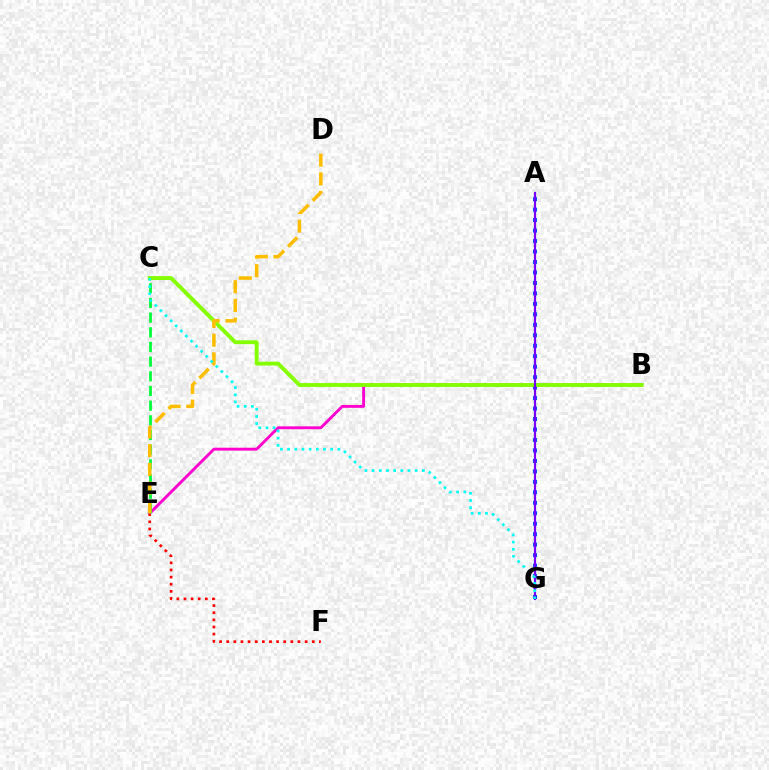{('B', 'E'): [{'color': '#ff00cf', 'line_style': 'solid', 'thickness': 2.07}], ('A', 'G'): [{'color': '#004bff', 'line_style': 'dotted', 'thickness': 2.84}, {'color': '#7200ff', 'line_style': 'solid', 'thickness': 1.58}], ('B', 'C'): [{'color': '#84ff00', 'line_style': 'solid', 'thickness': 2.79}], ('E', 'F'): [{'color': '#ff0000', 'line_style': 'dotted', 'thickness': 1.94}], ('C', 'E'): [{'color': '#00ff39', 'line_style': 'dashed', 'thickness': 1.99}], ('D', 'E'): [{'color': '#ffbd00', 'line_style': 'dashed', 'thickness': 2.54}], ('C', 'G'): [{'color': '#00fff6', 'line_style': 'dotted', 'thickness': 1.95}]}